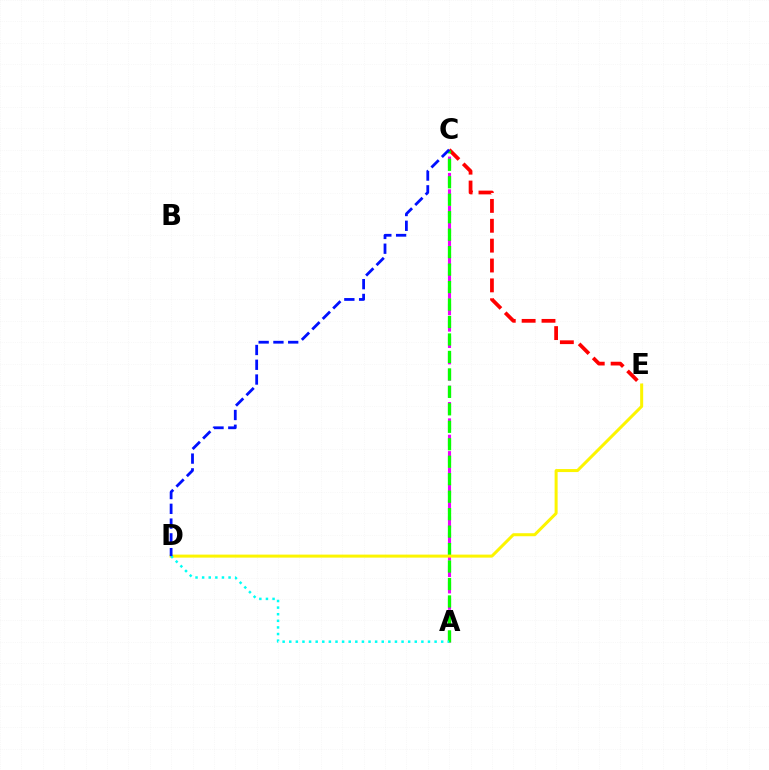{('A', 'C'): [{'color': '#ee00ff', 'line_style': 'dashed', 'thickness': 2.22}, {'color': '#08ff00', 'line_style': 'dashed', 'thickness': 2.37}], ('C', 'E'): [{'color': '#ff0000', 'line_style': 'dashed', 'thickness': 2.7}], ('D', 'E'): [{'color': '#fcf500', 'line_style': 'solid', 'thickness': 2.17}], ('A', 'D'): [{'color': '#00fff6', 'line_style': 'dotted', 'thickness': 1.8}], ('C', 'D'): [{'color': '#0010ff', 'line_style': 'dashed', 'thickness': 2.01}]}